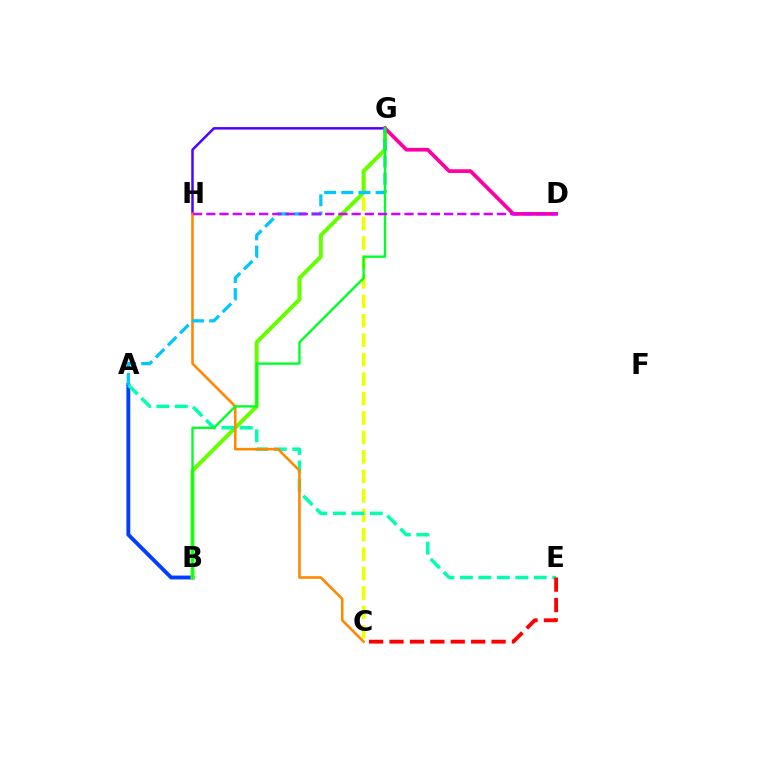{('A', 'B'): [{'color': '#003fff', 'line_style': 'solid', 'thickness': 2.79}], ('C', 'G'): [{'color': '#eeff00', 'line_style': 'dashed', 'thickness': 2.64}], ('B', 'G'): [{'color': '#66ff00', 'line_style': 'solid', 'thickness': 2.87}, {'color': '#00ff27', 'line_style': 'solid', 'thickness': 1.69}], ('G', 'H'): [{'color': '#4f00ff', 'line_style': 'solid', 'thickness': 1.79}], ('A', 'E'): [{'color': '#00ffaf', 'line_style': 'dashed', 'thickness': 2.51}], ('C', 'H'): [{'color': '#ff8800', 'line_style': 'solid', 'thickness': 1.87}], ('D', 'G'): [{'color': '#ff00a0', 'line_style': 'solid', 'thickness': 2.67}], ('A', 'G'): [{'color': '#00c7ff', 'line_style': 'dashed', 'thickness': 2.33}], ('C', 'E'): [{'color': '#ff0000', 'line_style': 'dashed', 'thickness': 2.77}], ('D', 'H'): [{'color': '#d600ff', 'line_style': 'dashed', 'thickness': 1.79}]}